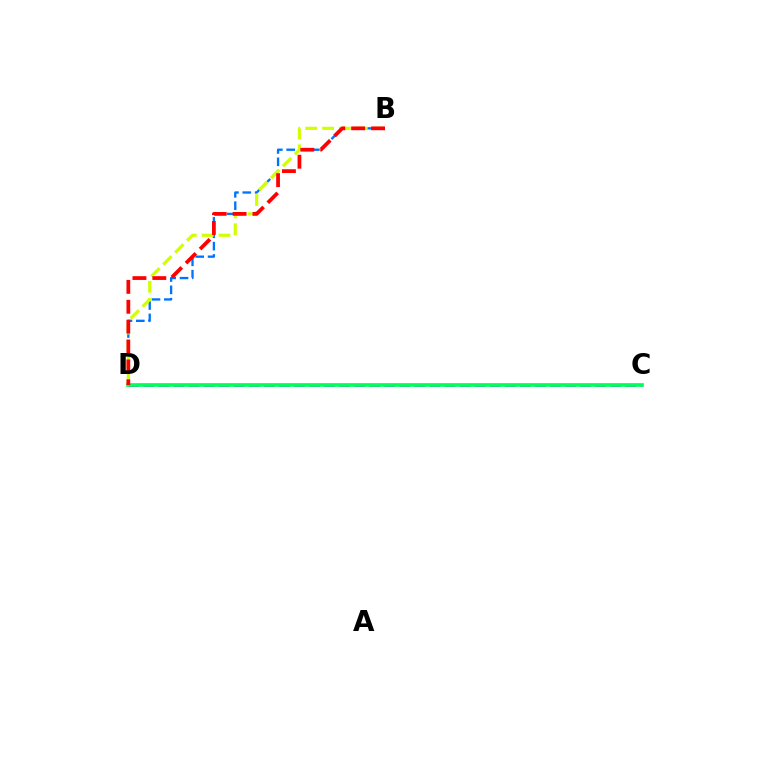{('B', 'D'): [{'color': '#0074ff', 'line_style': 'dashed', 'thickness': 1.68}, {'color': '#d1ff00', 'line_style': 'dashed', 'thickness': 2.29}, {'color': '#ff0000', 'line_style': 'dashed', 'thickness': 2.7}], ('C', 'D'): [{'color': '#b900ff', 'line_style': 'dashed', 'thickness': 2.05}, {'color': '#00ff5c', 'line_style': 'solid', 'thickness': 2.65}]}